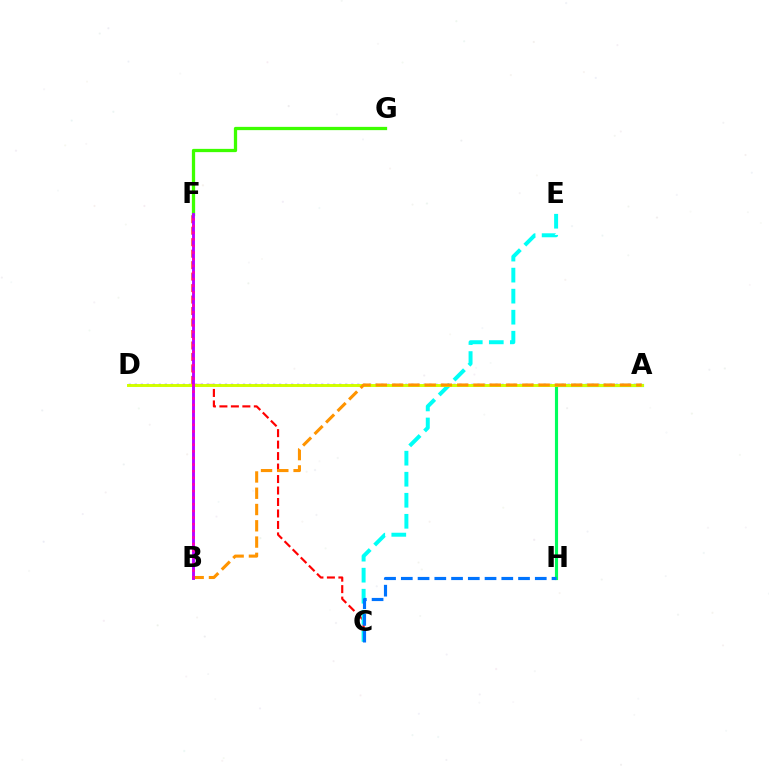{('C', 'F'): [{'color': '#ff0000', 'line_style': 'dashed', 'thickness': 1.56}], ('F', 'G'): [{'color': '#3dff00', 'line_style': 'solid', 'thickness': 2.35}], ('C', 'E'): [{'color': '#00fff6', 'line_style': 'dashed', 'thickness': 2.86}], ('A', 'H'): [{'color': '#00ff5c', 'line_style': 'solid', 'thickness': 2.25}], ('A', 'D'): [{'color': '#2500ff', 'line_style': 'dotted', 'thickness': 1.63}, {'color': '#d1ff00', 'line_style': 'solid', 'thickness': 2.11}], ('A', 'B'): [{'color': '#ff9400', 'line_style': 'dashed', 'thickness': 2.21}], ('C', 'H'): [{'color': '#0074ff', 'line_style': 'dashed', 'thickness': 2.27}], ('B', 'F'): [{'color': '#b900ff', 'line_style': 'solid', 'thickness': 2.08}, {'color': '#ff00ac', 'line_style': 'dotted', 'thickness': 1.8}]}